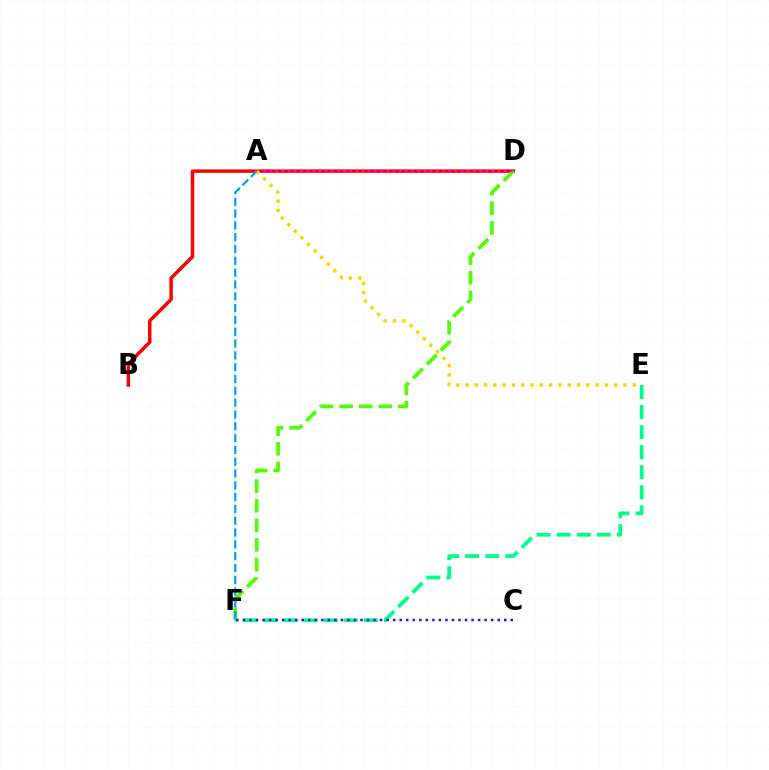{('B', 'D'): [{'color': '#ff0000', 'line_style': 'solid', 'thickness': 2.51}], ('D', 'F'): [{'color': '#4fff00', 'line_style': 'dashed', 'thickness': 2.66}], ('A', 'D'): [{'color': '#ff00ed', 'line_style': 'dotted', 'thickness': 1.68}], ('A', 'E'): [{'color': '#ffd500', 'line_style': 'dotted', 'thickness': 2.53}], ('E', 'F'): [{'color': '#00ff86', 'line_style': 'dashed', 'thickness': 2.73}], ('C', 'F'): [{'color': '#3700ff', 'line_style': 'dotted', 'thickness': 1.77}], ('A', 'F'): [{'color': '#009eff', 'line_style': 'dashed', 'thickness': 1.6}]}